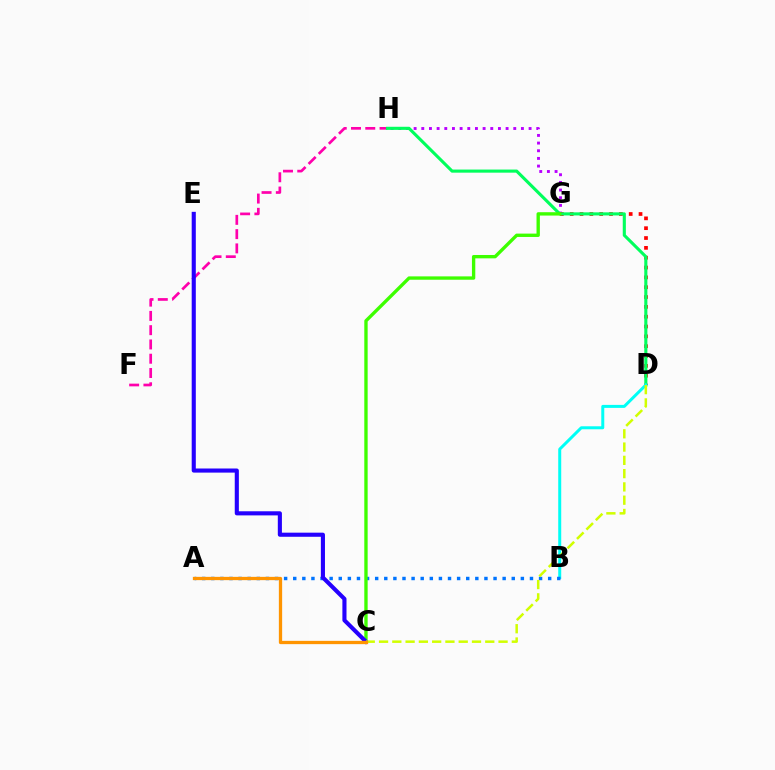{('G', 'H'): [{'color': '#b900ff', 'line_style': 'dotted', 'thickness': 2.08}], ('D', 'G'): [{'color': '#ff0000', 'line_style': 'dotted', 'thickness': 2.67}], ('F', 'H'): [{'color': '#ff00ac', 'line_style': 'dashed', 'thickness': 1.94}], ('D', 'H'): [{'color': '#00ff5c', 'line_style': 'solid', 'thickness': 2.23}], ('B', 'D'): [{'color': '#00fff6', 'line_style': 'solid', 'thickness': 2.15}], ('A', 'B'): [{'color': '#0074ff', 'line_style': 'dotted', 'thickness': 2.47}], ('C', 'G'): [{'color': '#3dff00', 'line_style': 'solid', 'thickness': 2.41}], ('C', 'E'): [{'color': '#2500ff', 'line_style': 'solid', 'thickness': 2.96}], ('C', 'D'): [{'color': '#d1ff00', 'line_style': 'dashed', 'thickness': 1.8}], ('A', 'C'): [{'color': '#ff9400', 'line_style': 'solid', 'thickness': 2.36}]}